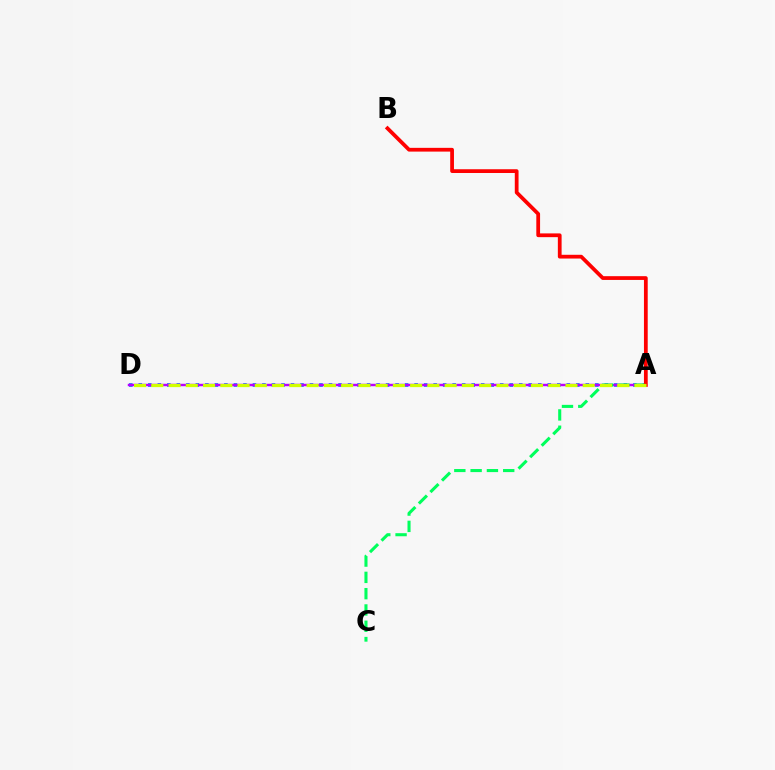{('A', 'D'): [{'color': '#0074ff', 'line_style': 'dotted', 'thickness': 2.58}, {'color': '#b900ff', 'line_style': 'solid', 'thickness': 1.75}, {'color': '#d1ff00', 'line_style': 'dashed', 'thickness': 2.34}], ('A', 'C'): [{'color': '#00ff5c', 'line_style': 'dashed', 'thickness': 2.21}], ('A', 'B'): [{'color': '#ff0000', 'line_style': 'solid', 'thickness': 2.7}]}